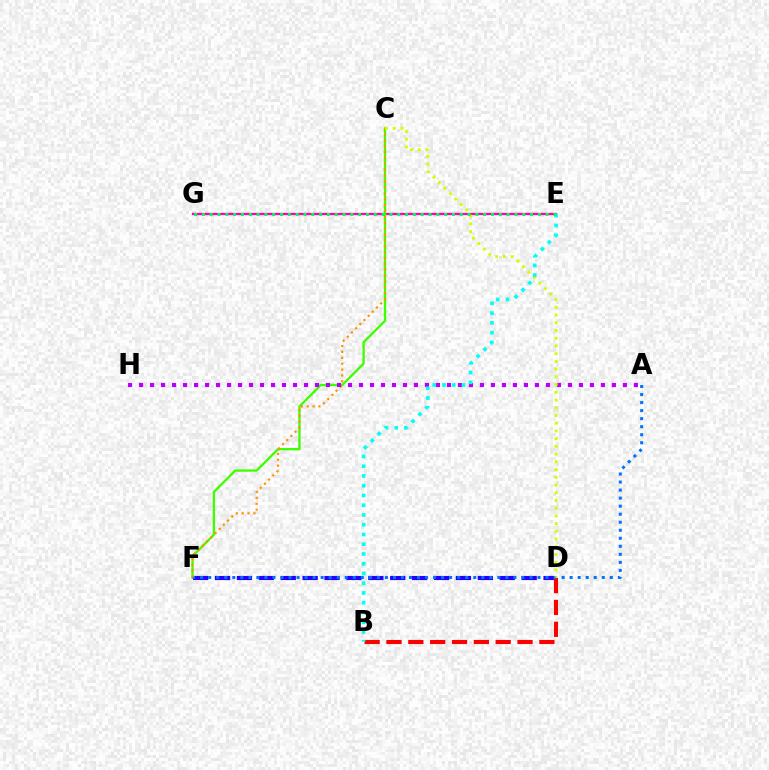{('D', 'F'): [{'color': '#2500ff', 'line_style': 'dashed', 'thickness': 2.98}], ('E', 'G'): [{'color': '#ff00ac', 'line_style': 'solid', 'thickness': 1.67}, {'color': '#00ff5c', 'line_style': 'dotted', 'thickness': 2.12}], ('B', 'D'): [{'color': '#ff0000', 'line_style': 'dashed', 'thickness': 2.97}], ('C', 'F'): [{'color': '#3dff00', 'line_style': 'solid', 'thickness': 1.67}, {'color': '#ff9400', 'line_style': 'dotted', 'thickness': 1.6}], ('A', 'F'): [{'color': '#0074ff', 'line_style': 'dotted', 'thickness': 2.18}], ('A', 'H'): [{'color': '#b900ff', 'line_style': 'dotted', 'thickness': 2.99}], ('C', 'D'): [{'color': '#d1ff00', 'line_style': 'dotted', 'thickness': 2.1}], ('B', 'E'): [{'color': '#00fff6', 'line_style': 'dotted', 'thickness': 2.65}]}